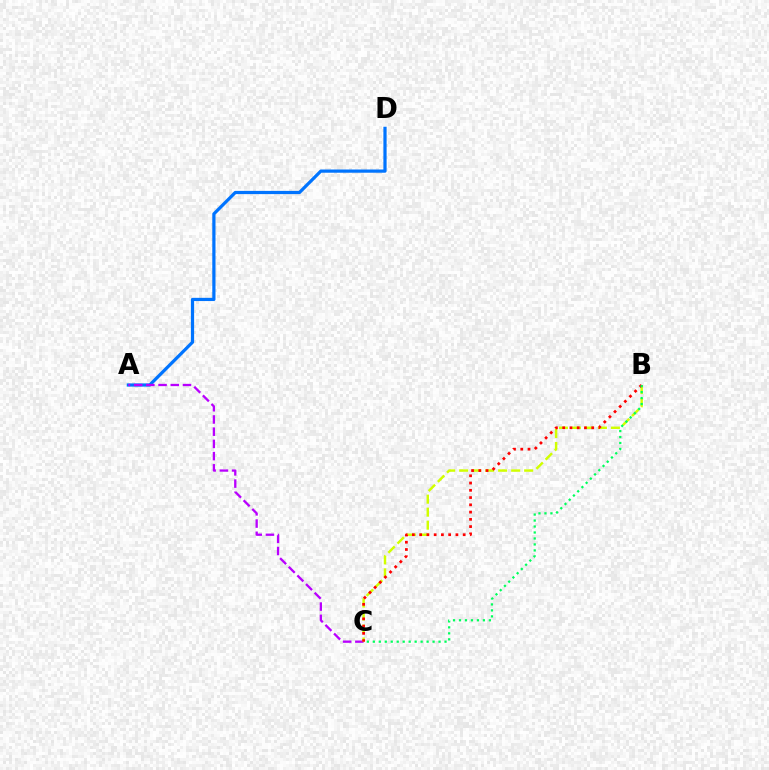{('A', 'D'): [{'color': '#0074ff', 'line_style': 'solid', 'thickness': 2.31}], ('A', 'C'): [{'color': '#b900ff', 'line_style': 'dashed', 'thickness': 1.66}], ('B', 'C'): [{'color': '#d1ff00', 'line_style': 'dashed', 'thickness': 1.77}, {'color': '#ff0000', 'line_style': 'dotted', 'thickness': 1.97}, {'color': '#00ff5c', 'line_style': 'dotted', 'thickness': 1.62}]}